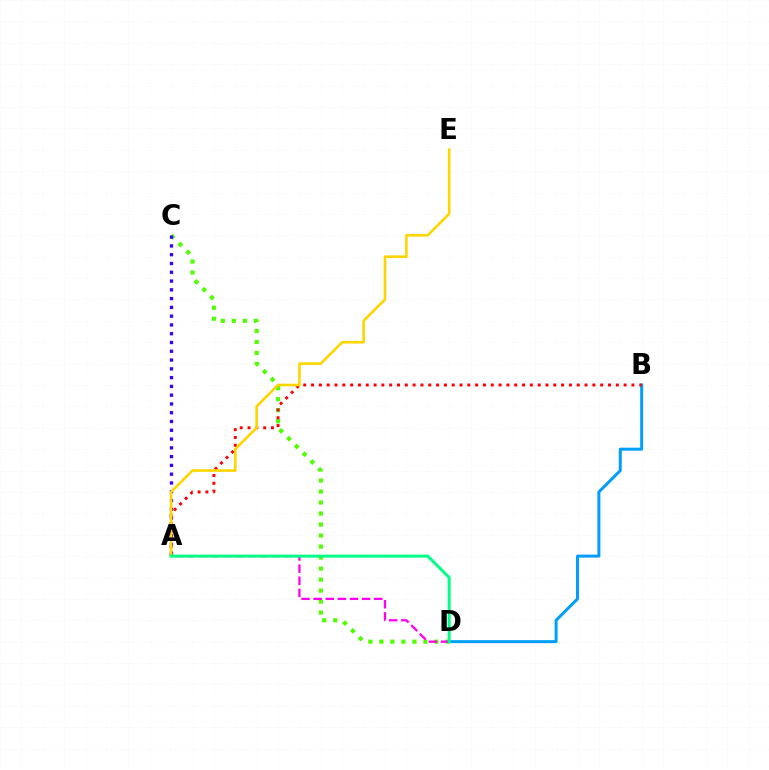{('C', 'D'): [{'color': '#4fff00', 'line_style': 'dotted', 'thickness': 2.99}], ('B', 'D'): [{'color': '#009eff', 'line_style': 'solid', 'thickness': 2.16}], ('A', 'C'): [{'color': '#3700ff', 'line_style': 'dotted', 'thickness': 2.39}], ('A', 'B'): [{'color': '#ff0000', 'line_style': 'dotted', 'thickness': 2.12}], ('A', 'D'): [{'color': '#ff00ed', 'line_style': 'dashed', 'thickness': 1.65}, {'color': '#00ff86', 'line_style': 'solid', 'thickness': 2.15}], ('A', 'E'): [{'color': '#ffd500', 'line_style': 'solid', 'thickness': 1.89}]}